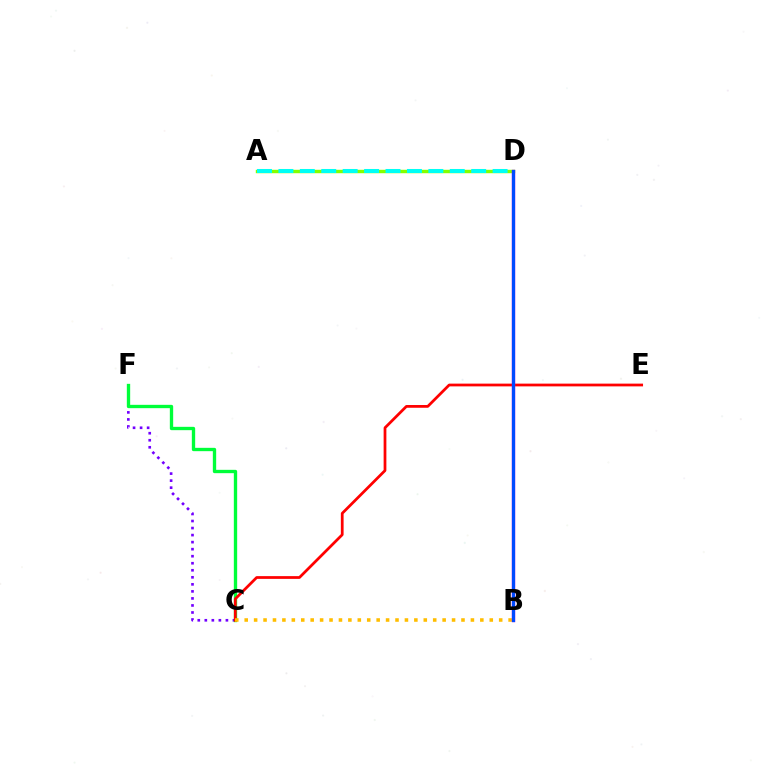{('C', 'F'): [{'color': '#7200ff', 'line_style': 'dotted', 'thickness': 1.91}, {'color': '#00ff39', 'line_style': 'solid', 'thickness': 2.4}], ('A', 'D'): [{'color': '#84ff00', 'line_style': 'solid', 'thickness': 2.47}, {'color': '#00fff6', 'line_style': 'dashed', 'thickness': 2.91}], ('C', 'E'): [{'color': '#ff0000', 'line_style': 'solid', 'thickness': 1.98}], ('B', 'C'): [{'color': '#ffbd00', 'line_style': 'dotted', 'thickness': 2.56}], ('B', 'D'): [{'color': '#ff00cf', 'line_style': 'solid', 'thickness': 2.38}, {'color': '#004bff', 'line_style': 'solid', 'thickness': 2.32}]}